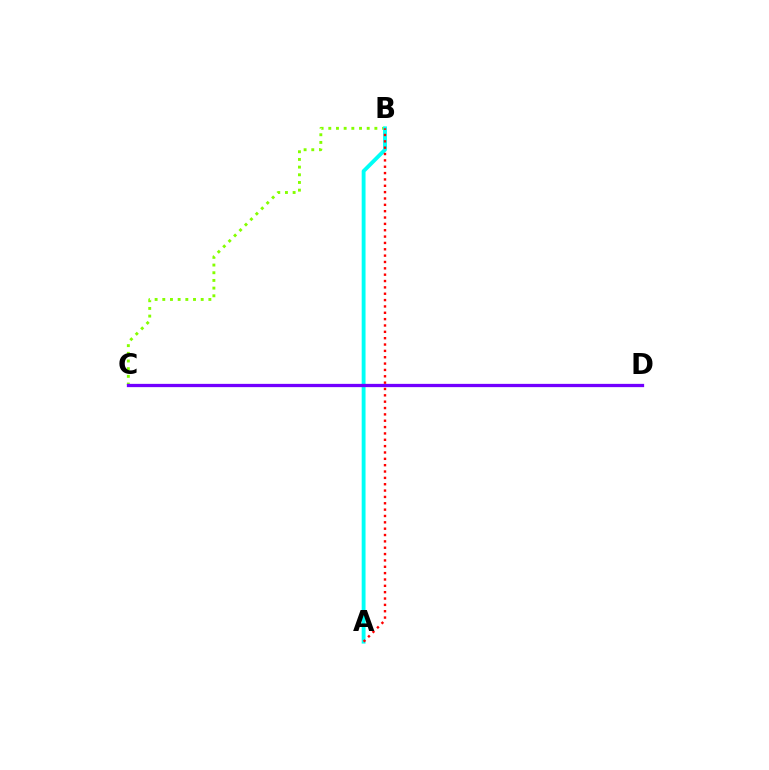{('B', 'C'): [{'color': '#84ff00', 'line_style': 'dotted', 'thickness': 2.09}], ('A', 'B'): [{'color': '#00fff6', 'line_style': 'solid', 'thickness': 2.77}, {'color': '#ff0000', 'line_style': 'dotted', 'thickness': 1.73}], ('C', 'D'): [{'color': '#7200ff', 'line_style': 'solid', 'thickness': 2.36}]}